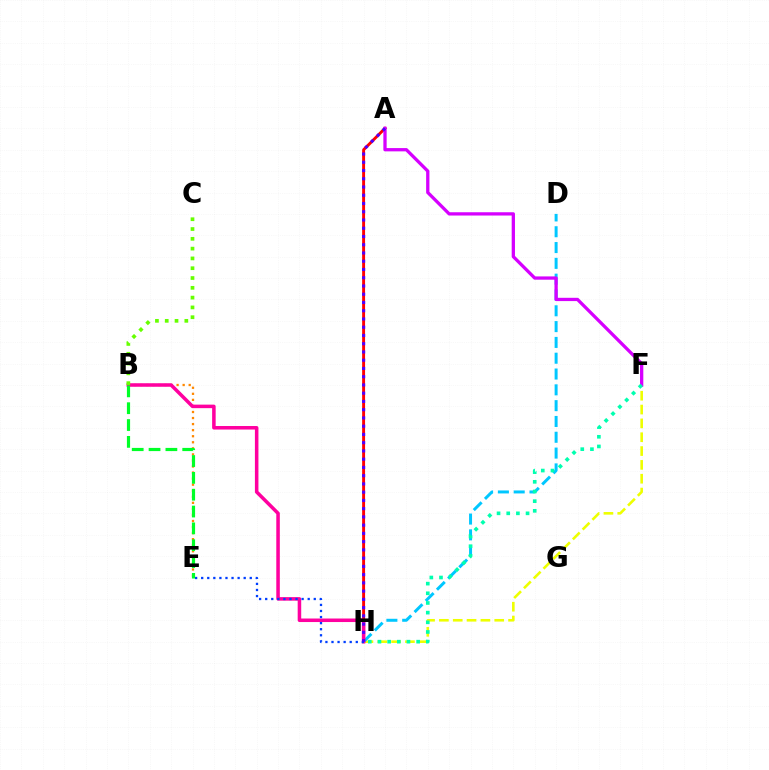{('A', 'H'): [{'color': '#ff0000', 'line_style': 'solid', 'thickness': 2.1}, {'color': '#4f00ff', 'line_style': 'dotted', 'thickness': 2.24}], ('F', 'H'): [{'color': '#eeff00', 'line_style': 'dashed', 'thickness': 1.88}, {'color': '#00ffaf', 'line_style': 'dotted', 'thickness': 2.63}], ('D', 'H'): [{'color': '#00c7ff', 'line_style': 'dashed', 'thickness': 2.15}], ('A', 'F'): [{'color': '#d600ff', 'line_style': 'solid', 'thickness': 2.36}], ('B', 'E'): [{'color': '#ff8800', 'line_style': 'dotted', 'thickness': 1.65}, {'color': '#00ff27', 'line_style': 'dashed', 'thickness': 2.29}], ('B', 'H'): [{'color': '#ff00a0', 'line_style': 'solid', 'thickness': 2.54}], ('B', 'C'): [{'color': '#66ff00', 'line_style': 'dotted', 'thickness': 2.66}], ('E', 'H'): [{'color': '#003fff', 'line_style': 'dotted', 'thickness': 1.65}]}